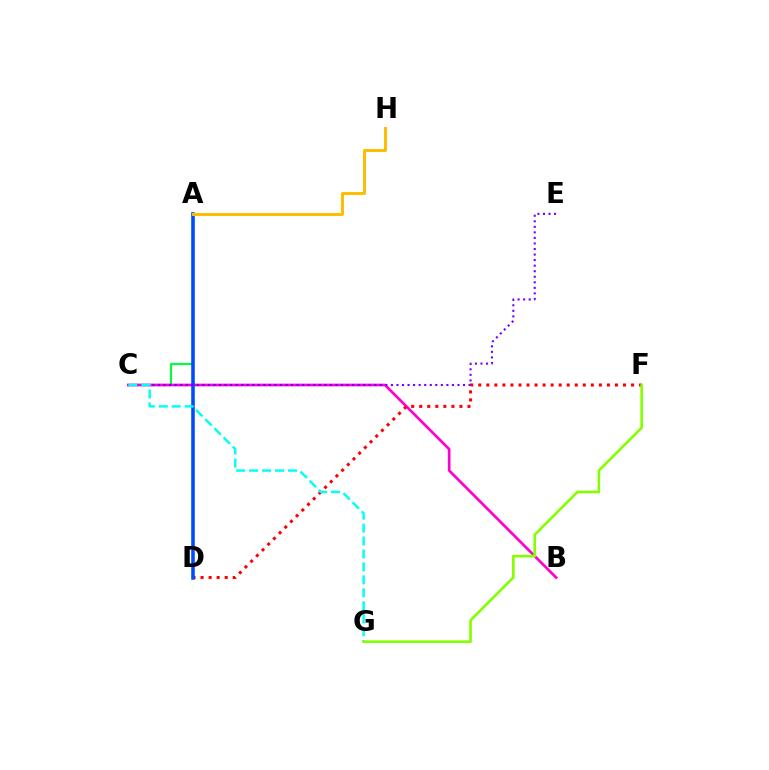{('A', 'C'): [{'color': '#00ff39', 'line_style': 'solid', 'thickness': 1.56}], ('B', 'C'): [{'color': '#ff00cf', 'line_style': 'solid', 'thickness': 1.94}], ('D', 'F'): [{'color': '#ff0000', 'line_style': 'dotted', 'thickness': 2.19}], ('A', 'D'): [{'color': '#004bff', 'line_style': 'solid', 'thickness': 2.56}], ('C', 'E'): [{'color': '#7200ff', 'line_style': 'dotted', 'thickness': 1.51}], ('C', 'G'): [{'color': '#00fff6', 'line_style': 'dashed', 'thickness': 1.76}], ('A', 'H'): [{'color': '#ffbd00', 'line_style': 'solid', 'thickness': 2.13}], ('F', 'G'): [{'color': '#84ff00', 'line_style': 'solid', 'thickness': 1.89}]}